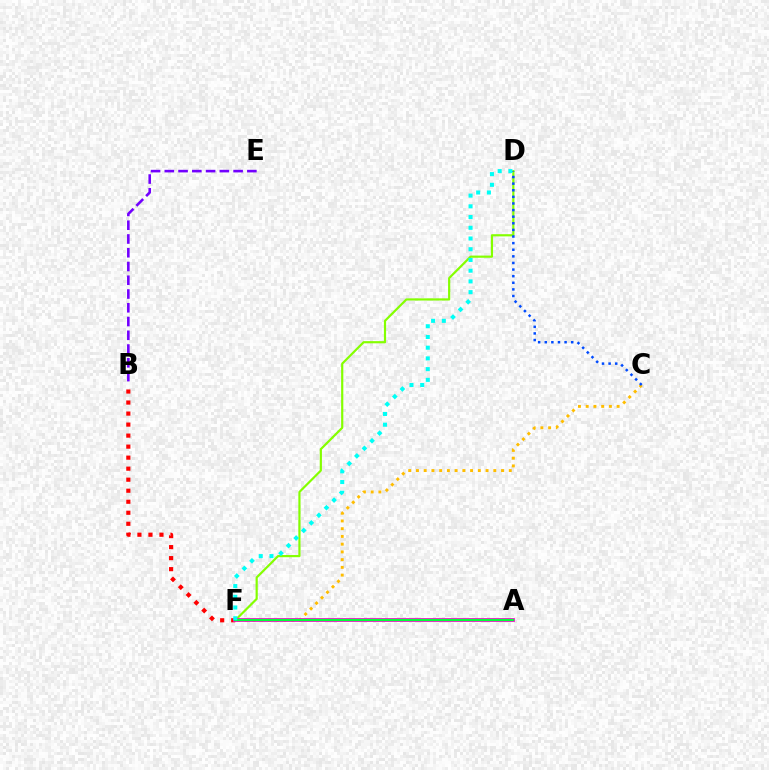{('D', 'F'): [{'color': '#84ff00', 'line_style': 'solid', 'thickness': 1.57}, {'color': '#00fff6', 'line_style': 'dotted', 'thickness': 2.91}], ('B', 'F'): [{'color': '#ff0000', 'line_style': 'dotted', 'thickness': 2.99}], ('C', 'F'): [{'color': '#ffbd00', 'line_style': 'dotted', 'thickness': 2.1}], ('A', 'F'): [{'color': '#ff00cf', 'line_style': 'solid', 'thickness': 2.7}, {'color': '#00ff39', 'line_style': 'solid', 'thickness': 1.63}], ('B', 'E'): [{'color': '#7200ff', 'line_style': 'dashed', 'thickness': 1.87}], ('C', 'D'): [{'color': '#004bff', 'line_style': 'dotted', 'thickness': 1.8}]}